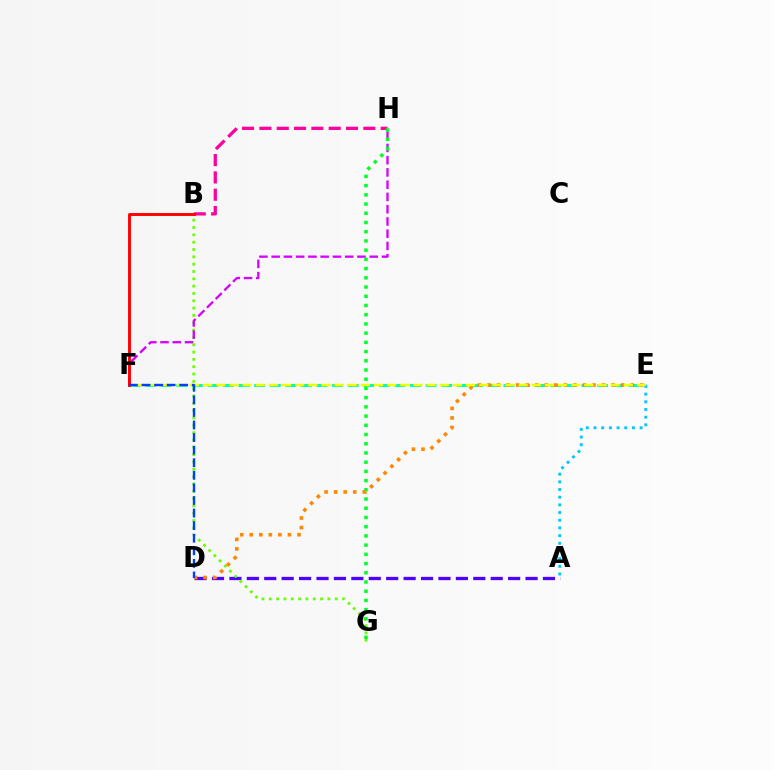{('A', 'D'): [{'color': '#4f00ff', 'line_style': 'dashed', 'thickness': 2.37}], ('B', 'H'): [{'color': '#ff00a0', 'line_style': 'dashed', 'thickness': 2.35}], ('B', 'G'): [{'color': '#66ff00', 'line_style': 'dotted', 'thickness': 1.99}], ('F', 'H'): [{'color': '#d600ff', 'line_style': 'dashed', 'thickness': 1.66}], ('E', 'F'): [{'color': '#00ffaf', 'line_style': 'dashed', 'thickness': 2.12}, {'color': '#eeff00', 'line_style': 'dashed', 'thickness': 1.79}], ('A', 'E'): [{'color': '#00c7ff', 'line_style': 'dotted', 'thickness': 2.09}], ('G', 'H'): [{'color': '#00ff27', 'line_style': 'dotted', 'thickness': 2.5}], ('D', 'E'): [{'color': '#ff8800', 'line_style': 'dotted', 'thickness': 2.59}], ('B', 'F'): [{'color': '#ff0000', 'line_style': 'solid', 'thickness': 2.09}], ('D', 'F'): [{'color': '#003fff', 'line_style': 'dashed', 'thickness': 1.71}]}